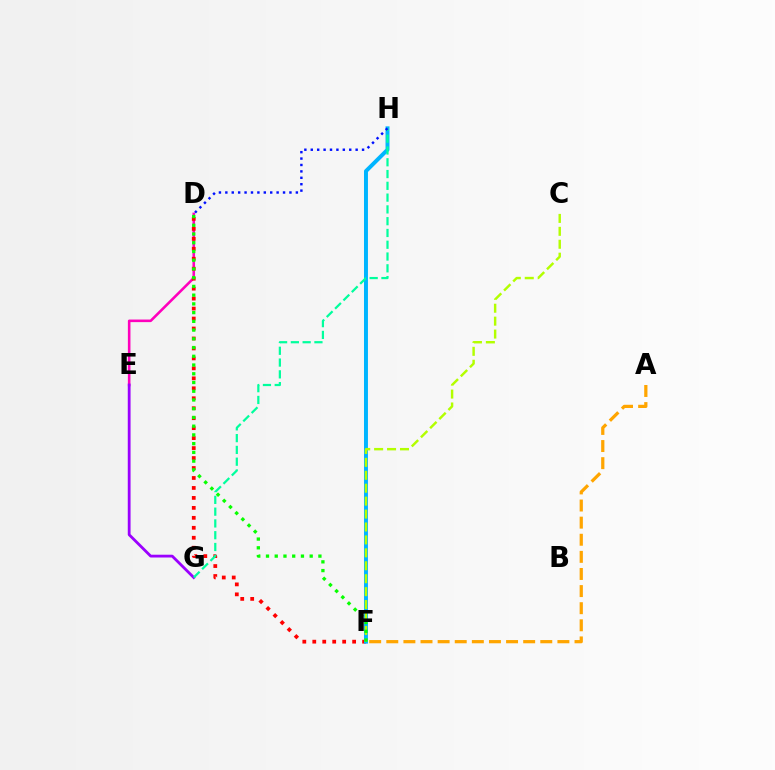{('D', 'E'): [{'color': '#ff00bd', 'line_style': 'solid', 'thickness': 1.86}], ('D', 'F'): [{'color': '#ff0000', 'line_style': 'dotted', 'thickness': 2.71}, {'color': '#08ff00', 'line_style': 'dotted', 'thickness': 2.37}], ('E', 'G'): [{'color': '#9b00ff', 'line_style': 'solid', 'thickness': 2.01}], ('F', 'H'): [{'color': '#00b5ff', 'line_style': 'solid', 'thickness': 2.85}], ('G', 'H'): [{'color': '#00ff9d', 'line_style': 'dashed', 'thickness': 1.6}], ('C', 'F'): [{'color': '#b3ff00', 'line_style': 'dashed', 'thickness': 1.76}], ('A', 'F'): [{'color': '#ffa500', 'line_style': 'dashed', 'thickness': 2.32}], ('D', 'H'): [{'color': '#0010ff', 'line_style': 'dotted', 'thickness': 1.74}]}